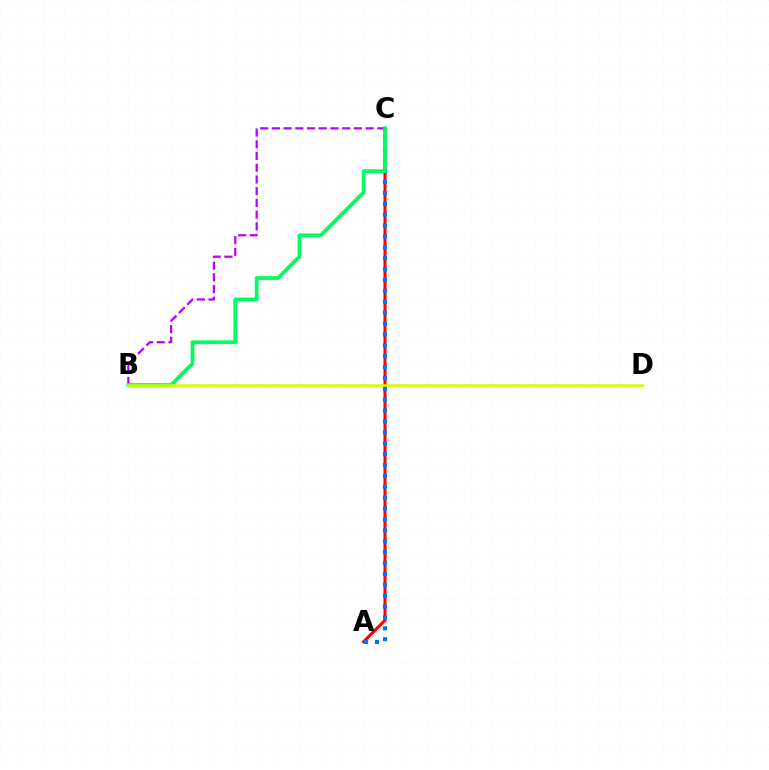{('A', 'C'): [{'color': '#ff0000', 'line_style': 'solid', 'thickness': 2.21}, {'color': '#0074ff', 'line_style': 'dotted', 'thickness': 2.96}], ('B', 'C'): [{'color': '#b900ff', 'line_style': 'dashed', 'thickness': 1.59}, {'color': '#00ff5c', 'line_style': 'solid', 'thickness': 2.7}], ('B', 'D'): [{'color': '#d1ff00', 'line_style': 'solid', 'thickness': 1.86}]}